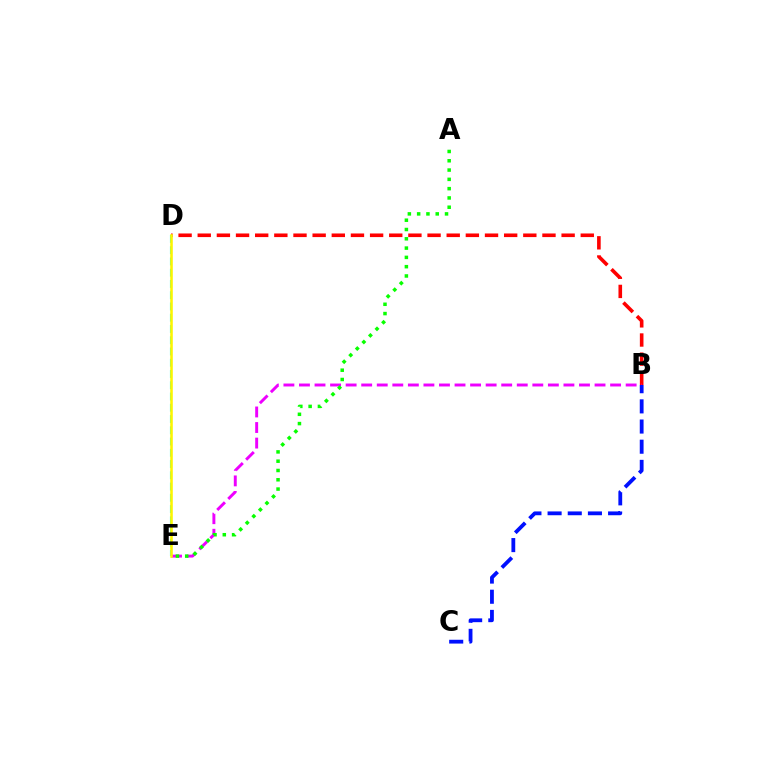{('B', 'D'): [{'color': '#ff0000', 'line_style': 'dashed', 'thickness': 2.6}], ('D', 'E'): [{'color': '#00fff6', 'line_style': 'dashed', 'thickness': 1.53}, {'color': '#fcf500', 'line_style': 'solid', 'thickness': 1.85}], ('B', 'E'): [{'color': '#ee00ff', 'line_style': 'dashed', 'thickness': 2.11}], ('A', 'E'): [{'color': '#08ff00', 'line_style': 'dotted', 'thickness': 2.52}], ('B', 'C'): [{'color': '#0010ff', 'line_style': 'dashed', 'thickness': 2.74}]}